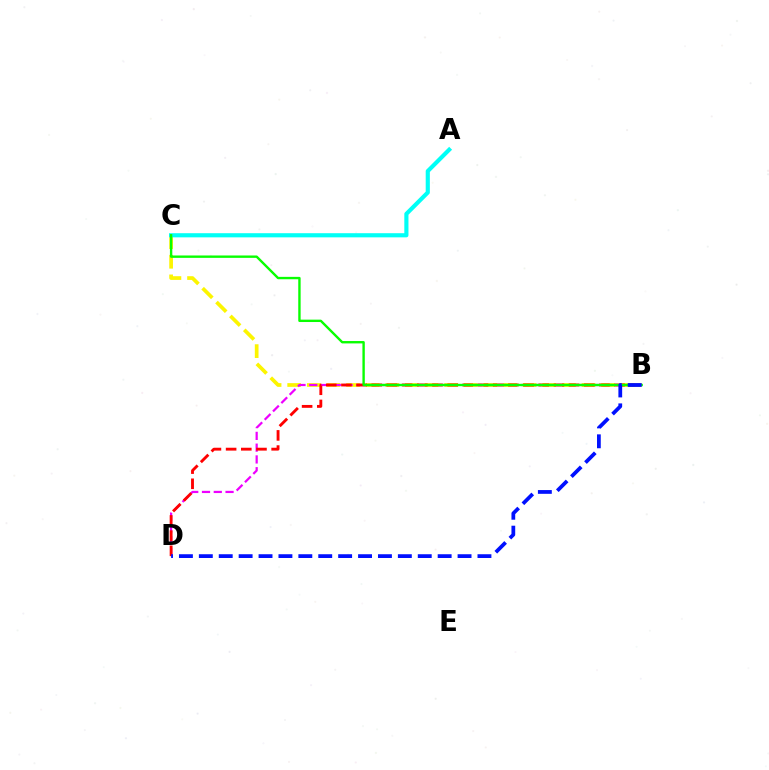{('B', 'C'): [{'color': '#fcf500', 'line_style': 'dashed', 'thickness': 2.67}, {'color': '#08ff00', 'line_style': 'solid', 'thickness': 1.71}], ('A', 'C'): [{'color': '#00fff6', 'line_style': 'solid', 'thickness': 2.98}], ('B', 'D'): [{'color': '#ee00ff', 'line_style': 'dashed', 'thickness': 1.6}, {'color': '#ff0000', 'line_style': 'dashed', 'thickness': 2.06}, {'color': '#0010ff', 'line_style': 'dashed', 'thickness': 2.7}]}